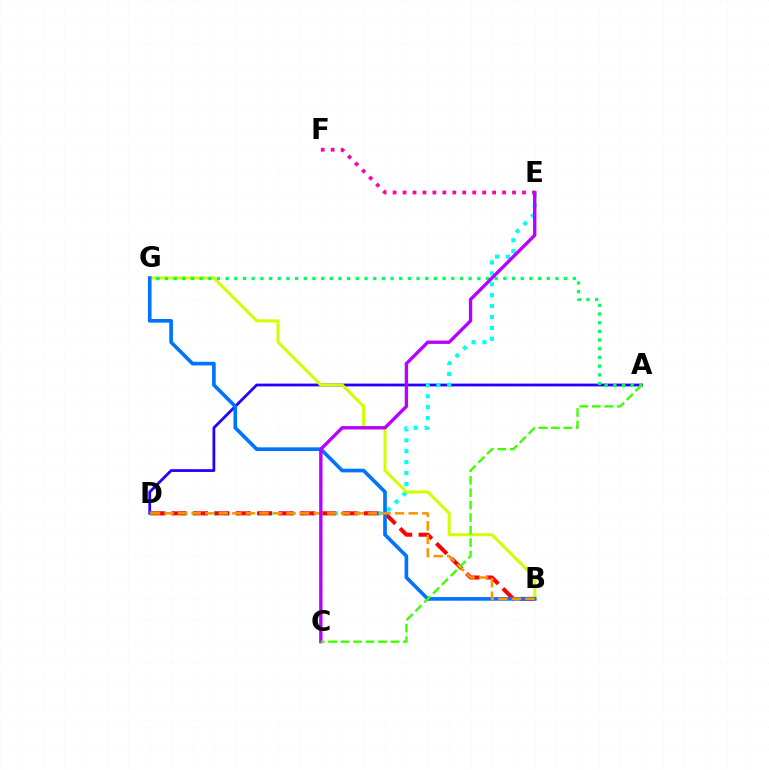{('A', 'D'): [{'color': '#2500ff', 'line_style': 'solid', 'thickness': 2.01}], ('D', 'E'): [{'color': '#00fff6', 'line_style': 'dotted', 'thickness': 2.96}], ('B', 'G'): [{'color': '#d1ff00', 'line_style': 'solid', 'thickness': 2.17}, {'color': '#0074ff', 'line_style': 'solid', 'thickness': 2.63}], ('A', 'G'): [{'color': '#00ff5c', 'line_style': 'dotted', 'thickness': 2.36}], ('E', 'F'): [{'color': '#ff00ac', 'line_style': 'dotted', 'thickness': 2.7}], ('B', 'D'): [{'color': '#ff0000', 'line_style': 'dashed', 'thickness': 2.89}, {'color': '#ff9400', 'line_style': 'dashed', 'thickness': 1.84}], ('C', 'E'): [{'color': '#b900ff', 'line_style': 'solid', 'thickness': 2.42}], ('A', 'C'): [{'color': '#3dff00', 'line_style': 'dashed', 'thickness': 1.69}]}